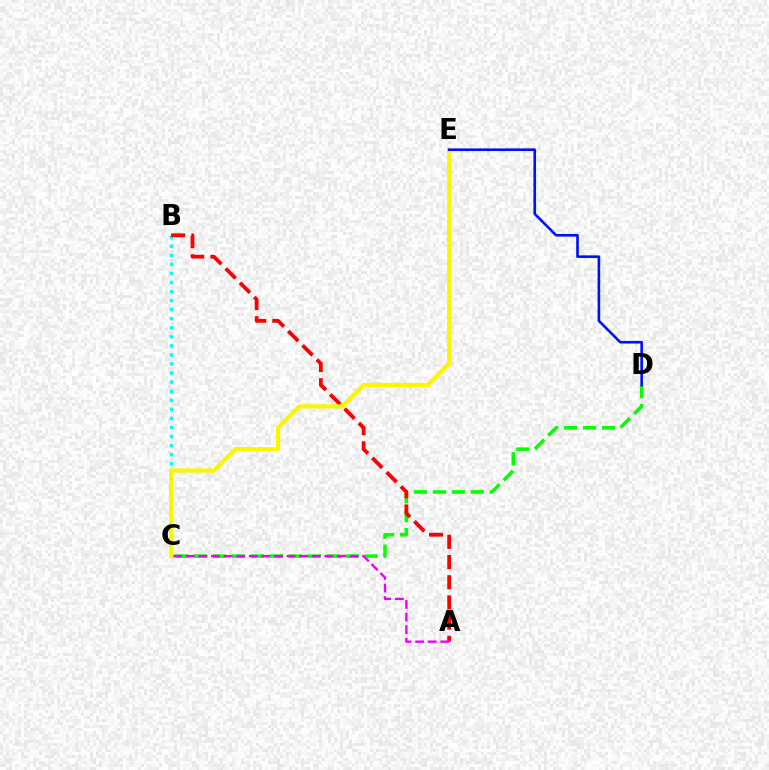{('C', 'D'): [{'color': '#08ff00', 'line_style': 'dashed', 'thickness': 2.57}], ('B', 'C'): [{'color': '#00fff6', 'line_style': 'dotted', 'thickness': 2.46}], ('A', 'B'): [{'color': '#ff0000', 'line_style': 'dashed', 'thickness': 2.75}], ('C', 'E'): [{'color': '#fcf500', 'line_style': 'solid', 'thickness': 2.99}], ('A', 'C'): [{'color': '#ee00ff', 'line_style': 'dashed', 'thickness': 1.71}], ('D', 'E'): [{'color': '#0010ff', 'line_style': 'solid', 'thickness': 1.89}]}